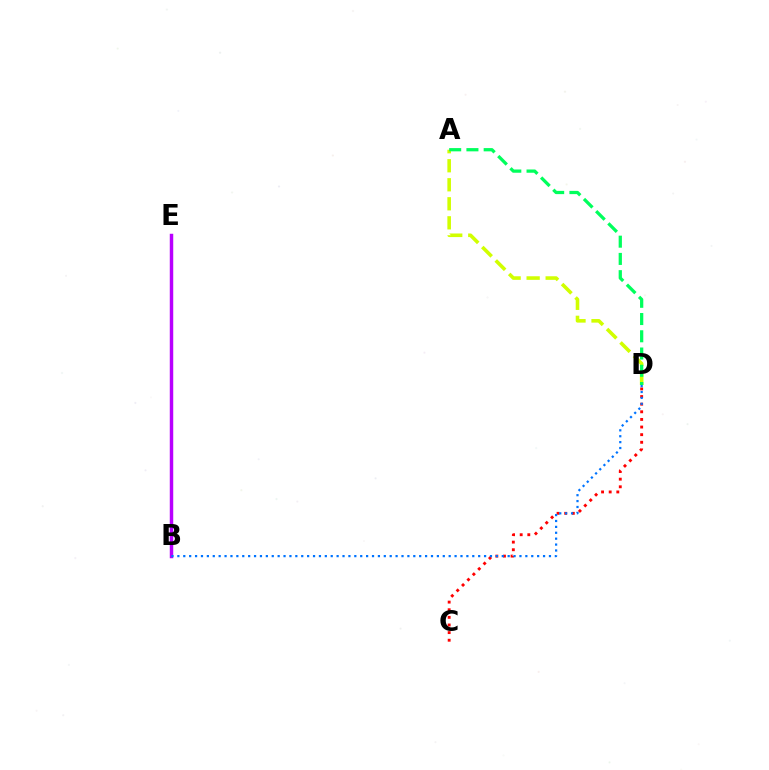{('A', 'D'): [{'color': '#d1ff00', 'line_style': 'dashed', 'thickness': 2.58}, {'color': '#00ff5c', 'line_style': 'dashed', 'thickness': 2.34}], ('B', 'E'): [{'color': '#b900ff', 'line_style': 'solid', 'thickness': 2.49}], ('C', 'D'): [{'color': '#ff0000', 'line_style': 'dotted', 'thickness': 2.07}], ('B', 'D'): [{'color': '#0074ff', 'line_style': 'dotted', 'thickness': 1.6}]}